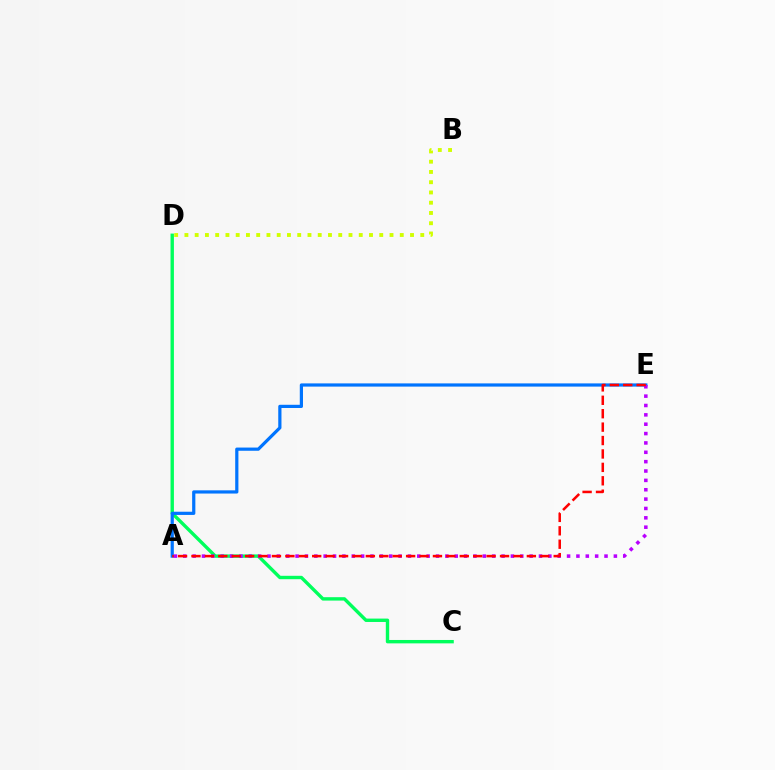{('C', 'D'): [{'color': '#00ff5c', 'line_style': 'solid', 'thickness': 2.44}], ('A', 'E'): [{'color': '#0074ff', 'line_style': 'solid', 'thickness': 2.31}, {'color': '#b900ff', 'line_style': 'dotted', 'thickness': 2.54}, {'color': '#ff0000', 'line_style': 'dashed', 'thickness': 1.82}], ('B', 'D'): [{'color': '#d1ff00', 'line_style': 'dotted', 'thickness': 2.79}]}